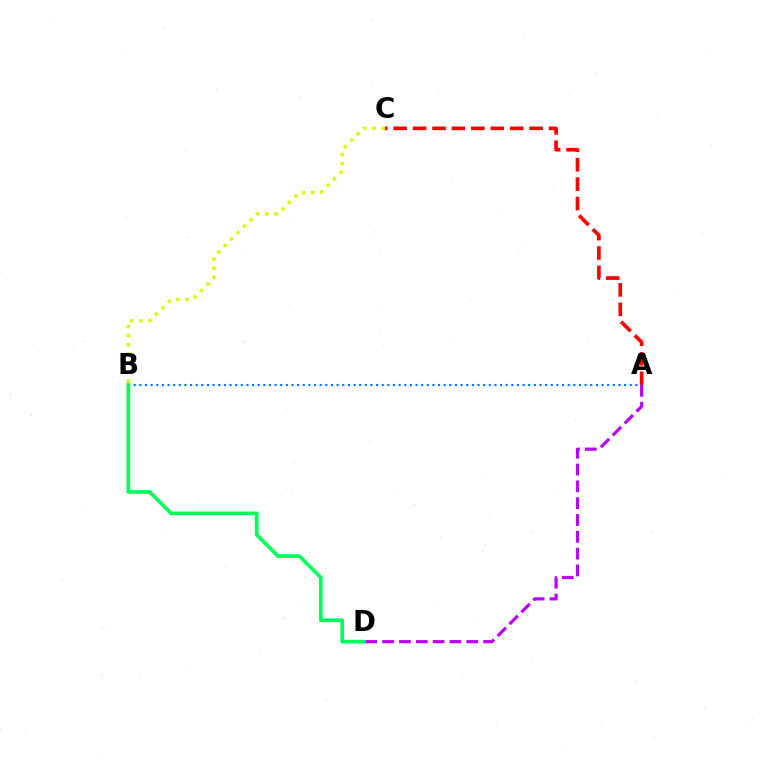{('B', 'C'): [{'color': '#d1ff00', 'line_style': 'dotted', 'thickness': 2.48}], ('A', 'C'): [{'color': '#ff0000', 'line_style': 'dashed', 'thickness': 2.64}], ('A', 'B'): [{'color': '#0074ff', 'line_style': 'dotted', 'thickness': 1.53}], ('B', 'D'): [{'color': '#00ff5c', 'line_style': 'solid', 'thickness': 2.65}], ('A', 'D'): [{'color': '#b900ff', 'line_style': 'dashed', 'thickness': 2.29}]}